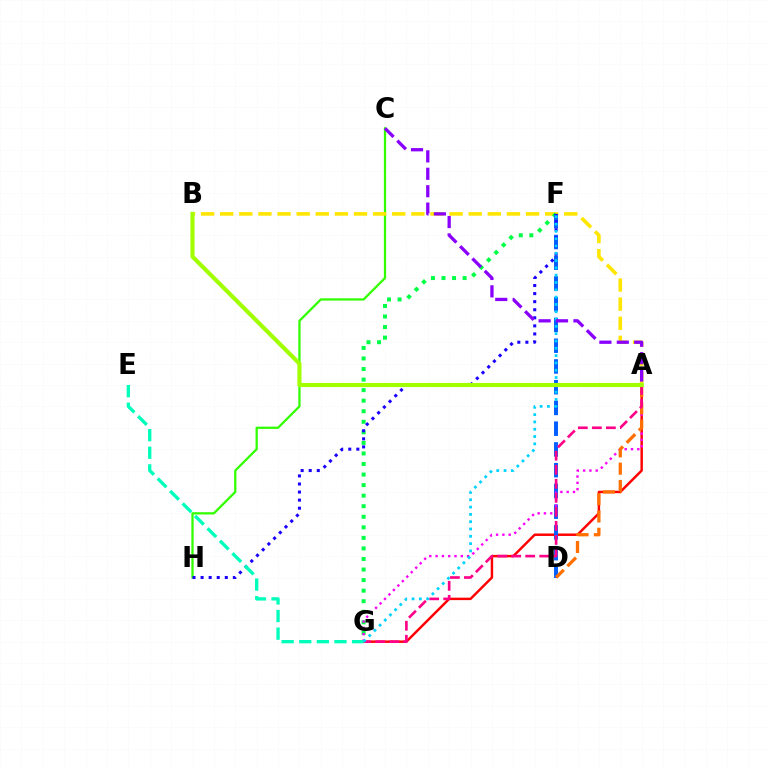{('C', 'H'): [{'color': '#31ff00', 'line_style': 'solid', 'thickness': 1.63}], ('A', 'B'): [{'color': '#ffe600', 'line_style': 'dashed', 'thickness': 2.6}, {'color': '#a2ff00', 'line_style': 'solid', 'thickness': 2.98}], ('F', 'G'): [{'color': '#00ff45', 'line_style': 'dotted', 'thickness': 2.87}, {'color': '#00d3ff', 'line_style': 'dotted', 'thickness': 1.99}], ('A', 'G'): [{'color': '#ff0000', 'line_style': 'solid', 'thickness': 1.76}, {'color': '#fa00f9', 'line_style': 'dotted', 'thickness': 1.71}, {'color': '#ff0088', 'line_style': 'dashed', 'thickness': 1.91}], ('D', 'F'): [{'color': '#005dff', 'line_style': 'dashed', 'thickness': 2.82}], ('A', 'D'): [{'color': '#ff7000', 'line_style': 'dashed', 'thickness': 2.35}], ('F', 'H'): [{'color': '#1900ff', 'line_style': 'dotted', 'thickness': 2.19}], ('E', 'G'): [{'color': '#00ffbb', 'line_style': 'dashed', 'thickness': 2.39}], ('A', 'C'): [{'color': '#8a00ff', 'line_style': 'dashed', 'thickness': 2.36}]}